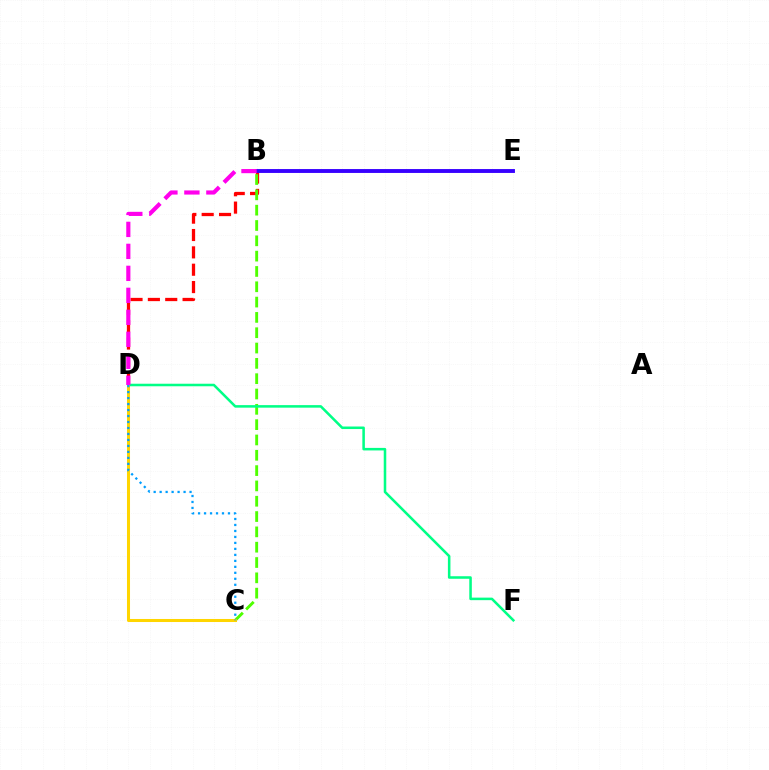{('B', 'D'): [{'color': '#ff0000', 'line_style': 'dashed', 'thickness': 2.36}, {'color': '#ff00ed', 'line_style': 'dashed', 'thickness': 2.99}], ('B', 'E'): [{'color': '#3700ff', 'line_style': 'solid', 'thickness': 2.8}], ('B', 'C'): [{'color': '#4fff00', 'line_style': 'dashed', 'thickness': 2.08}], ('D', 'F'): [{'color': '#00ff86', 'line_style': 'solid', 'thickness': 1.83}], ('C', 'D'): [{'color': '#ffd500', 'line_style': 'solid', 'thickness': 2.19}, {'color': '#009eff', 'line_style': 'dotted', 'thickness': 1.63}]}